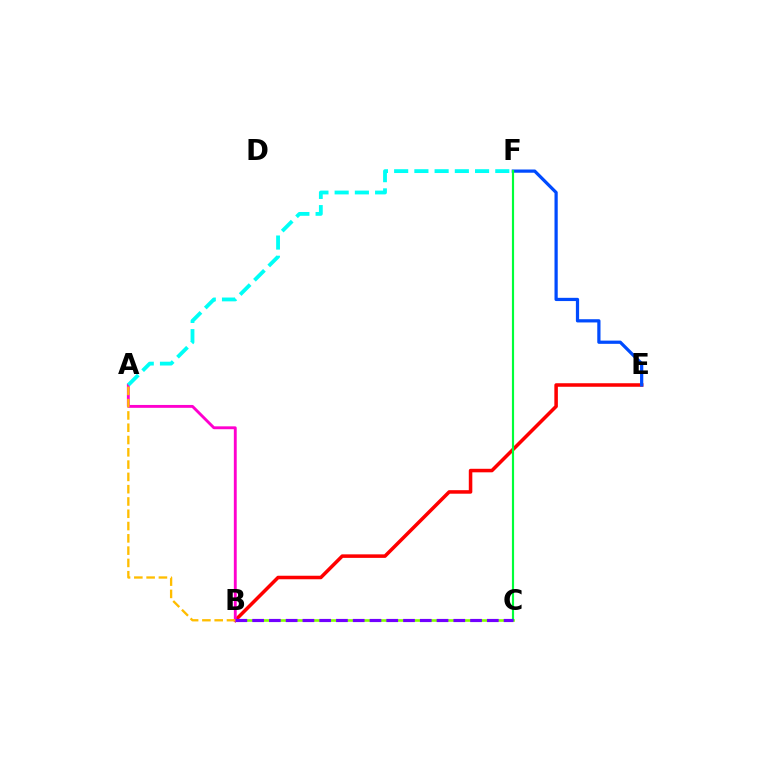{('B', 'E'): [{'color': '#ff0000', 'line_style': 'solid', 'thickness': 2.54}], ('B', 'C'): [{'color': '#84ff00', 'line_style': 'solid', 'thickness': 1.89}, {'color': '#7200ff', 'line_style': 'dashed', 'thickness': 2.28}], ('E', 'F'): [{'color': '#004bff', 'line_style': 'solid', 'thickness': 2.33}], ('C', 'F'): [{'color': '#00ff39', 'line_style': 'solid', 'thickness': 1.56}], ('A', 'B'): [{'color': '#ff00cf', 'line_style': 'solid', 'thickness': 2.07}, {'color': '#ffbd00', 'line_style': 'dashed', 'thickness': 1.67}], ('A', 'F'): [{'color': '#00fff6', 'line_style': 'dashed', 'thickness': 2.75}]}